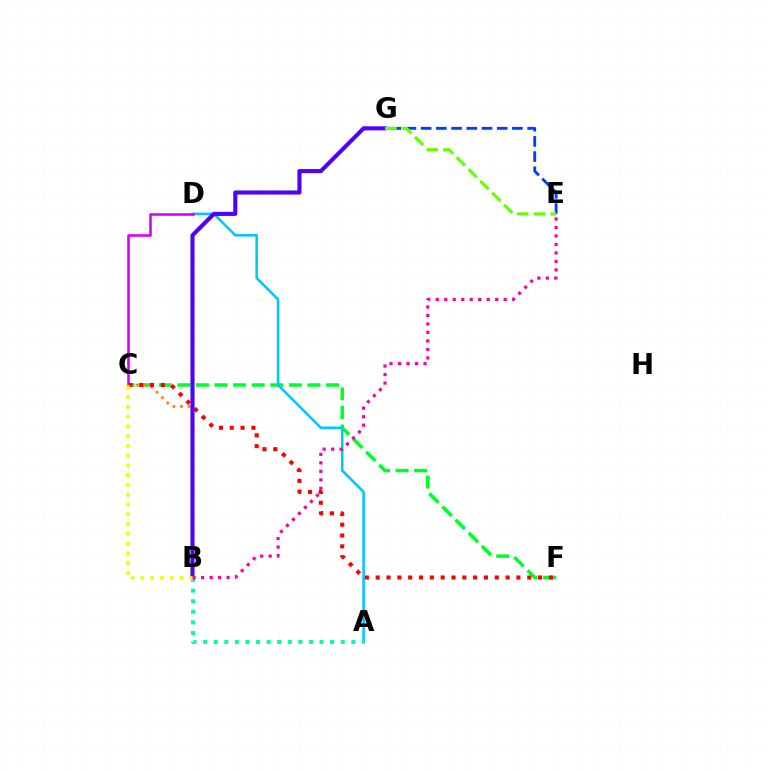{('C', 'F'): [{'color': '#00ff27', 'line_style': 'dashed', 'thickness': 2.52}, {'color': '#ff0000', 'line_style': 'dotted', 'thickness': 2.94}], ('A', 'D'): [{'color': '#00c7ff', 'line_style': 'solid', 'thickness': 1.85}], ('C', 'D'): [{'color': '#d600ff', 'line_style': 'solid', 'thickness': 1.88}], ('E', 'G'): [{'color': '#003fff', 'line_style': 'dashed', 'thickness': 2.07}, {'color': '#66ff00', 'line_style': 'dashed', 'thickness': 2.27}], ('A', 'B'): [{'color': '#00ffaf', 'line_style': 'dotted', 'thickness': 2.88}], ('B', 'C'): [{'color': '#ff8800', 'line_style': 'dotted', 'thickness': 2.06}, {'color': '#eeff00', 'line_style': 'dotted', 'thickness': 2.65}], ('B', 'G'): [{'color': '#4f00ff', 'line_style': 'solid', 'thickness': 2.94}], ('B', 'E'): [{'color': '#ff00a0', 'line_style': 'dotted', 'thickness': 2.31}]}